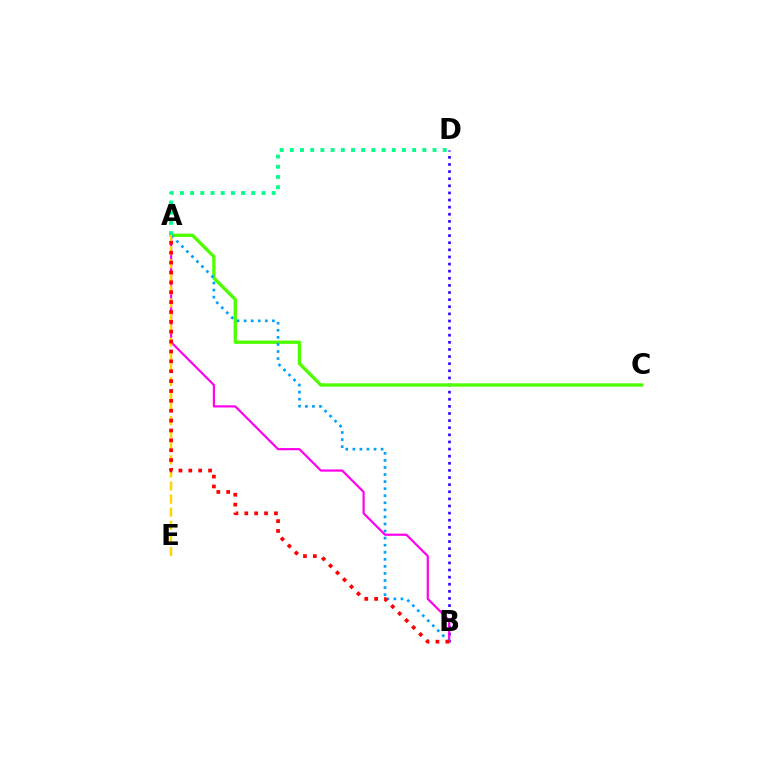{('B', 'D'): [{'color': '#3700ff', 'line_style': 'dotted', 'thickness': 1.93}], ('A', 'B'): [{'color': '#ff00ed', 'line_style': 'solid', 'thickness': 1.57}, {'color': '#009eff', 'line_style': 'dotted', 'thickness': 1.92}, {'color': '#ff0000', 'line_style': 'dotted', 'thickness': 2.68}], ('A', 'C'): [{'color': '#4fff00', 'line_style': 'solid', 'thickness': 2.4}], ('A', 'E'): [{'color': '#ffd500', 'line_style': 'dashed', 'thickness': 1.78}], ('A', 'D'): [{'color': '#00ff86', 'line_style': 'dotted', 'thickness': 2.77}]}